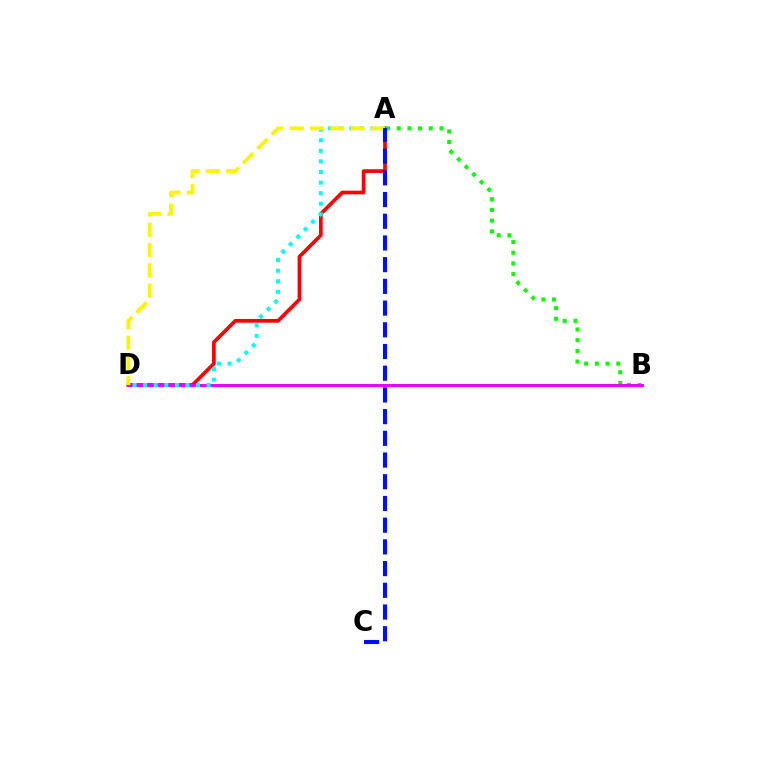{('A', 'D'): [{'color': '#ff0000', 'line_style': 'solid', 'thickness': 2.66}, {'color': '#00fff6', 'line_style': 'dotted', 'thickness': 2.87}, {'color': '#fcf500', 'line_style': 'dashed', 'thickness': 2.76}], ('A', 'B'): [{'color': '#08ff00', 'line_style': 'dotted', 'thickness': 2.91}], ('B', 'D'): [{'color': '#ee00ff', 'line_style': 'solid', 'thickness': 2.16}], ('A', 'C'): [{'color': '#0010ff', 'line_style': 'dashed', 'thickness': 2.95}]}